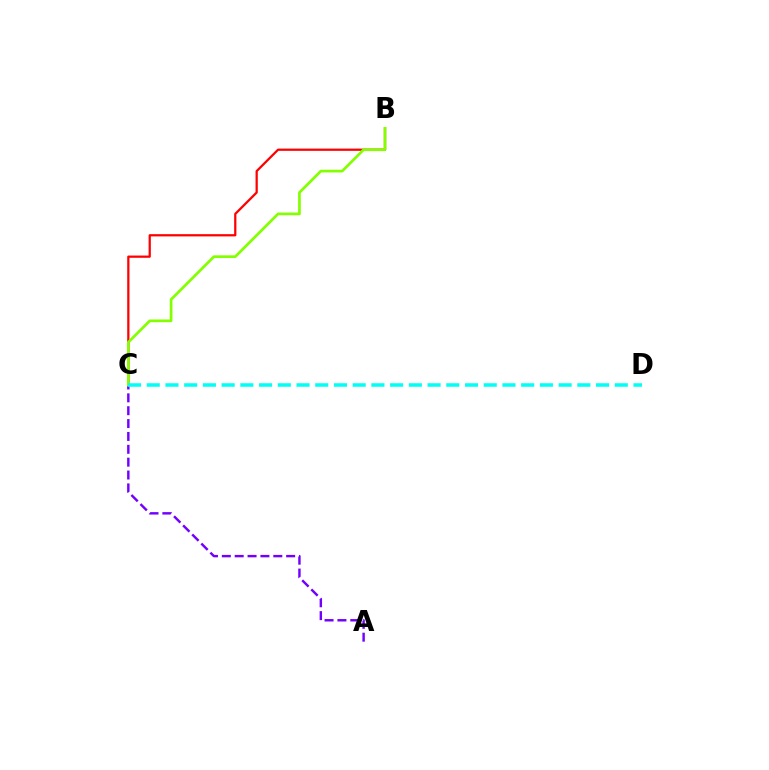{('A', 'C'): [{'color': '#7200ff', 'line_style': 'dashed', 'thickness': 1.75}], ('B', 'C'): [{'color': '#ff0000', 'line_style': 'solid', 'thickness': 1.62}, {'color': '#84ff00', 'line_style': 'solid', 'thickness': 1.95}], ('C', 'D'): [{'color': '#00fff6', 'line_style': 'dashed', 'thickness': 2.54}]}